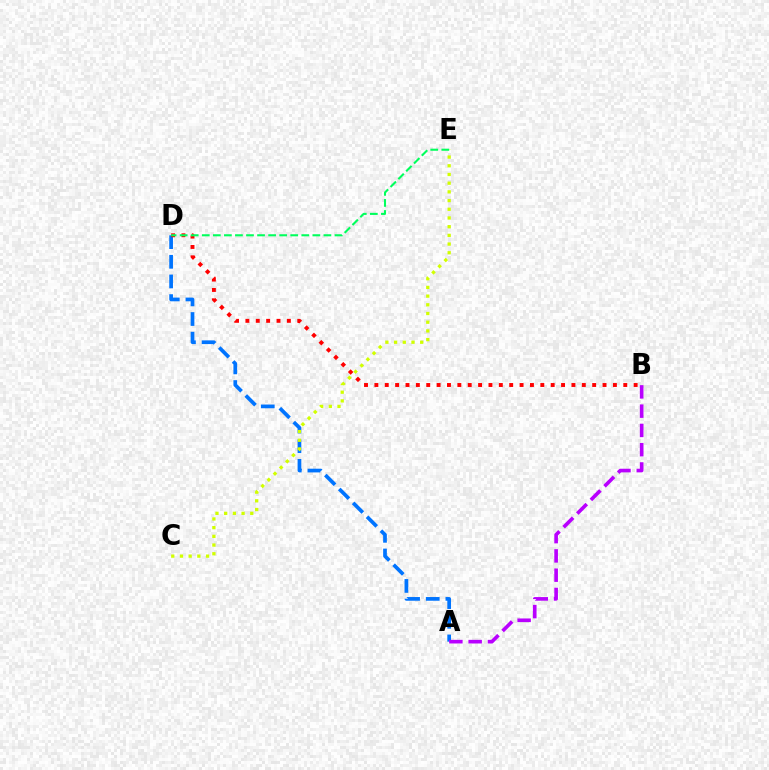{('A', 'D'): [{'color': '#0074ff', 'line_style': 'dashed', 'thickness': 2.67}], ('B', 'D'): [{'color': '#ff0000', 'line_style': 'dotted', 'thickness': 2.82}], ('A', 'B'): [{'color': '#b900ff', 'line_style': 'dashed', 'thickness': 2.62}], ('C', 'E'): [{'color': '#d1ff00', 'line_style': 'dotted', 'thickness': 2.36}], ('D', 'E'): [{'color': '#00ff5c', 'line_style': 'dashed', 'thickness': 1.5}]}